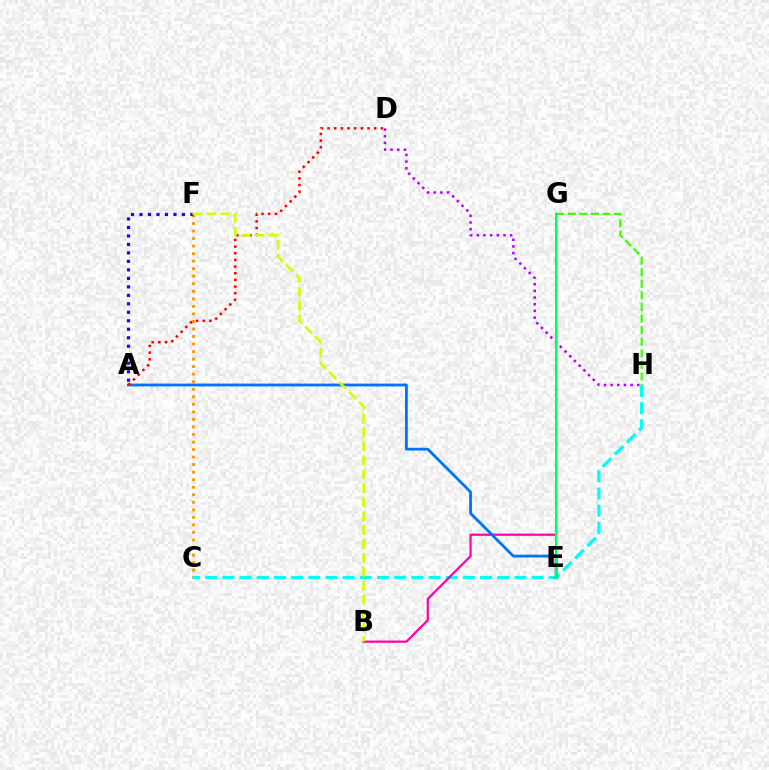{('C', 'F'): [{'color': '#ff9400', 'line_style': 'dotted', 'thickness': 2.05}], ('C', 'H'): [{'color': '#00fff6', 'line_style': 'dashed', 'thickness': 2.33}], ('B', 'G'): [{'color': '#ff00ac', 'line_style': 'solid', 'thickness': 1.6}], ('A', 'E'): [{'color': '#0074ff', 'line_style': 'solid', 'thickness': 2.02}], ('D', 'H'): [{'color': '#b900ff', 'line_style': 'dotted', 'thickness': 1.81}], ('A', 'D'): [{'color': '#ff0000', 'line_style': 'dotted', 'thickness': 1.81}], ('G', 'H'): [{'color': '#3dff00', 'line_style': 'dashed', 'thickness': 1.57}], ('A', 'F'): [{'color': '#2500ff', 'line_style': 'dotted', 'thickness': 2.31}], ('E', 'G'): [{'color': '#00ff5c', 'line_style': 'solid', 'thickness': 1.5}], ('B', 'F'): [{'color': '#d1ff00', 'line_style': 'dashed', 'thickness': 1.89}]}